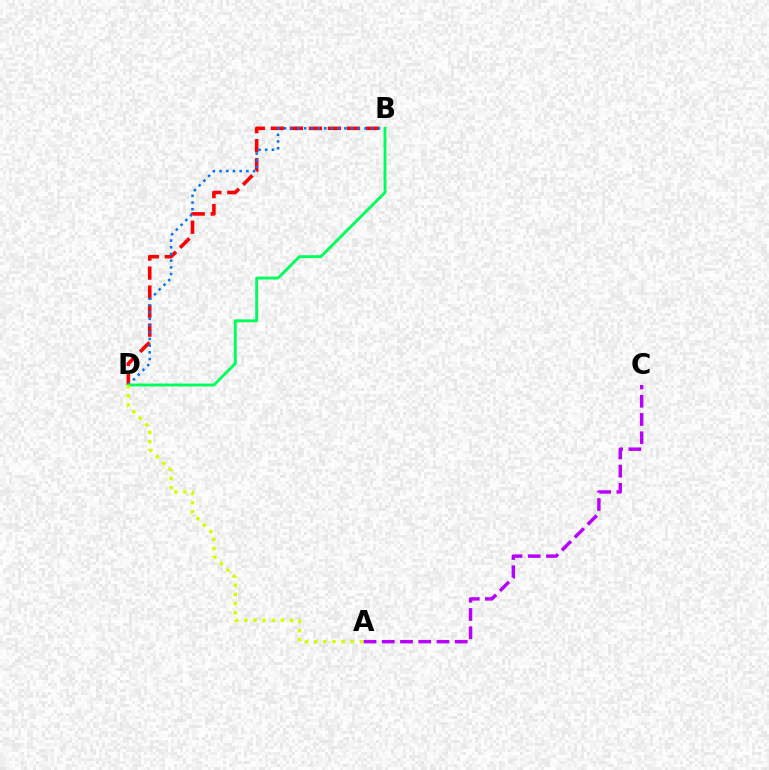{('B', 'D'): [{'color': '#ff0000', 'line_style': 'dashed', 'thickness': 2.58}, {'color': '#0074ff', 'line_style': 'dotted', 'thickness': 1.82}, {'color': '#00ff5c', 'line_style': 'solid', 'thickness': 2.08}], ('A', 'D'): [{'color': '#d1ff00', 'line_style': 'dotted', 'thickness': 2.48}], ('A', 'C'): [{'color': '#b900ff', 'line_style': 'dashed', 'thickness': 2.48}]}